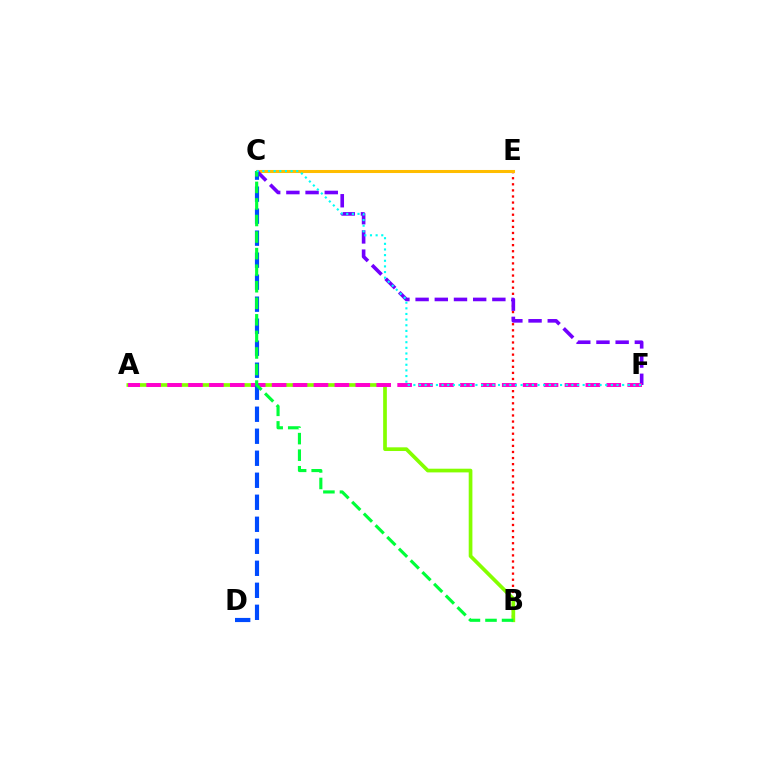{('B', 'E'): [{'color': '#ff0000', 'line_style': 'dotted', 'thickness': 1.65}], ('A', 'B'): [{'color': '#84ff00', 'line_style': 'solid', 'thickness': 2.66}], ('C', 'E'): [{'color': '#ffbd00', 'line_style': 'solid', 'thickness': 2.2}], ('C', 'F'): [{'color': '#7200ff', 'line_style': 'dashed', 'thickness': 2.61}, {'color': '#00fff6', 'line_style': 'dotted', 'thickness': 1.53}], ('A', 'F'): [{'color': '#ff00cf', 'line_style': 'dashed', 'thickness': 2.84}], ('C', 'D'): [{'color': '#004bff', 'line_style': 'dashed', 'thickness': 2.99}], ('B', 'C'): [{'color': '#00ff39', 'line_style': 'dashed', 'thickness': 2.25}]}